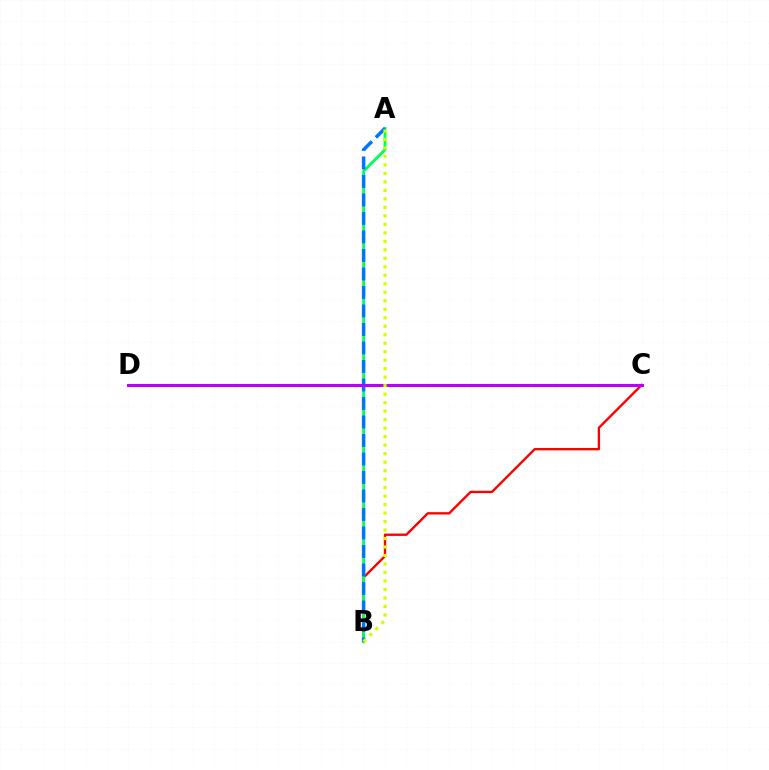{('B', 'C'): [{'color': '#ff0000', 'line_style': 'solid', 'thickness': 1.7}], ('A', 'B'): [{'color': '#00ff5c', 'line_style': 'solid', 'thickness': 2.06}, {'color': '#0074ff', 'line_style': 'dashed', 'thickness': 2.51}, {'color': '#d1ff00', 'line_style': 'dotted', 'thickness': 2.31}], ('C', 'D'): [{'color': '#b900ff', 'line_style': 'solid', 'thickness': 2.18}]}